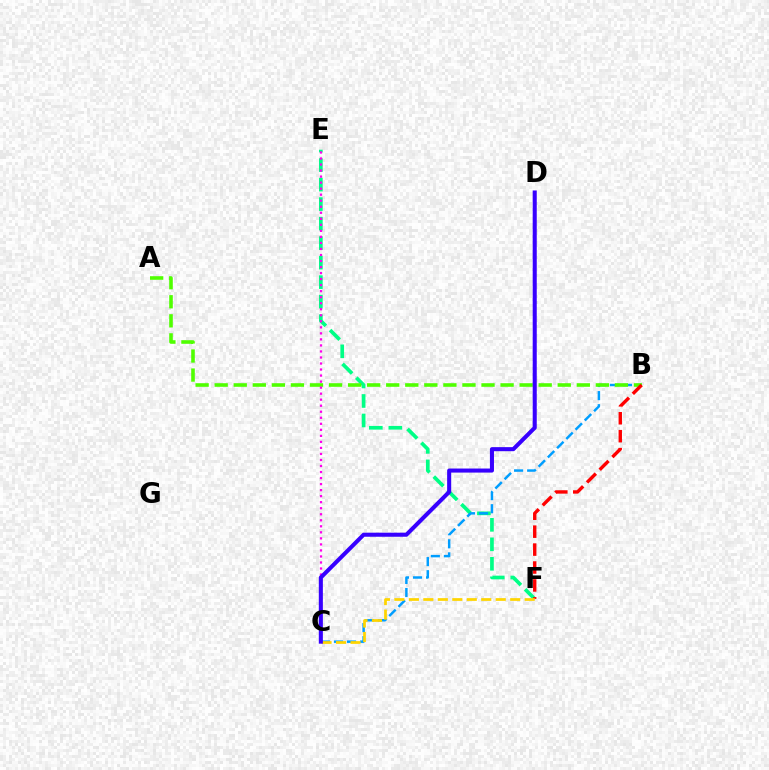{('E', 'F'): [{'color': '#00ff86', 'line_style': 'dashed', 'thickness': 2.65}], ('B', 'C'): [{'color': '#009eff', 'line_style': 'dashed', 'thickness': 1.78}], ('A', 'B'): [{'color': '#4fff00', 'line_style': 'dashed', 'thickness': 2.59}], ('B', 'F'): [{'color': '#ff0000', 'line_style': 'dashed', 'thickness': 2.44}], ('C', 'E'): [{'color': '#ff00ed', 'line_style': 'dotted', 'thickness': 1.64}], ('C', 'F'): [{'color': '#ffd500', 'line_style': 'dashed', 'thickness': 1.97}], ('C', 'D'): [{'color': '#3700ff', 'line_style': 'solid', 'thickness': 2.92}]}